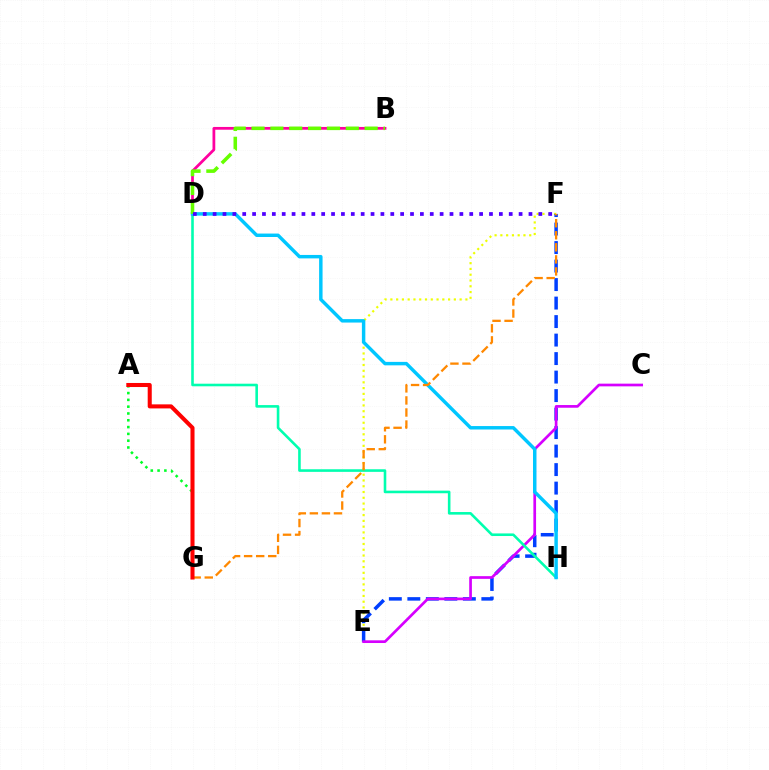{('E', 'F'): [{'color': '#eeff00', 'line_style': 'dotted', 'thickness': 1.57}, {'color': '#003fff', 'line_style': 'dashed', 'thickness': 2.51}], ('C', 'E'): [{'color': '#d600ff', 'line_style': 'solid', 'thickness': 1.94}], ('D', 'H'): [{'color': '#00ffaf', 'line_style': 'solid', 'thickness': 1.87}, {'color': '#00c7ff', 'line_style': 'solid', 'thickness': 2.48}], ('A', 'G'): [{'color': '#00ff27', 'line_style': 'dotted', 'thickness': 1.85}, {'color': '#ff0000', 'line_style': 'solid', 'thickness': 2.92}], ('B', 'D'): [{'color': '#ff00a0', 'line_style': 'solid', 'thickness': 1.99}, {'color': '#66ff00', 'line_style': 'dashed', 'thickness': 2.56}], ('F', 'G'): [{'color': '#ff8800', 'line_style': 'dashed', 'thickness': 1.64}], ('D', 'F'): [{'color': '#4f00ff', 'line_style': 'dotted', 'thickness': 2.68}]}